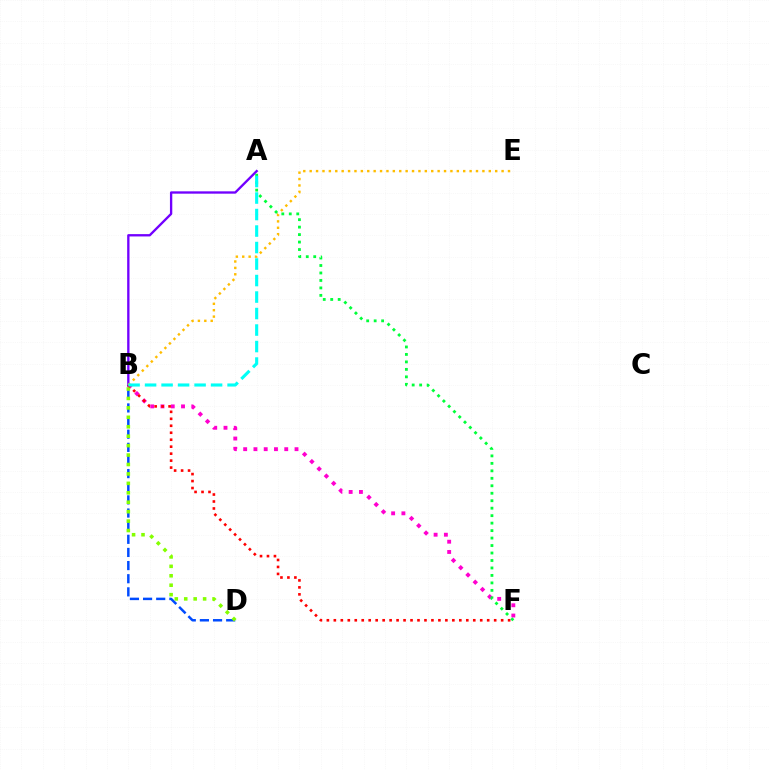{('B', 'D'): [{'color': '#004bff', 'line_style': 'dashed', 'thickness': 1.78}, {'color': '#84ff00', 'line_style': 'dotted', 'thickness': 2.56}], ('B', 'F'): [{'color': '#ff00cf', 'line_style': 'dotted', 'thickness': 2.79}, {'color': '#ff0000', 'line_style': 'dotted', 'thickness': 1.89}], ('A', 'B'): [{'color': '#7200ff', 'line_style': 'solid', 'thickness': 1.68}, {'color': '#00fff6', 'line_style': 'dashed', 'thickness': 2.24}], ('A', 'F'): [{'color': '#00ff39', 'line_style': 'dotted', 'thickness': 2.03}], ('B', 'E'): [{'color': '#ffbd00', 'line_style': 'dotted', 'thickness': 1.74}]}